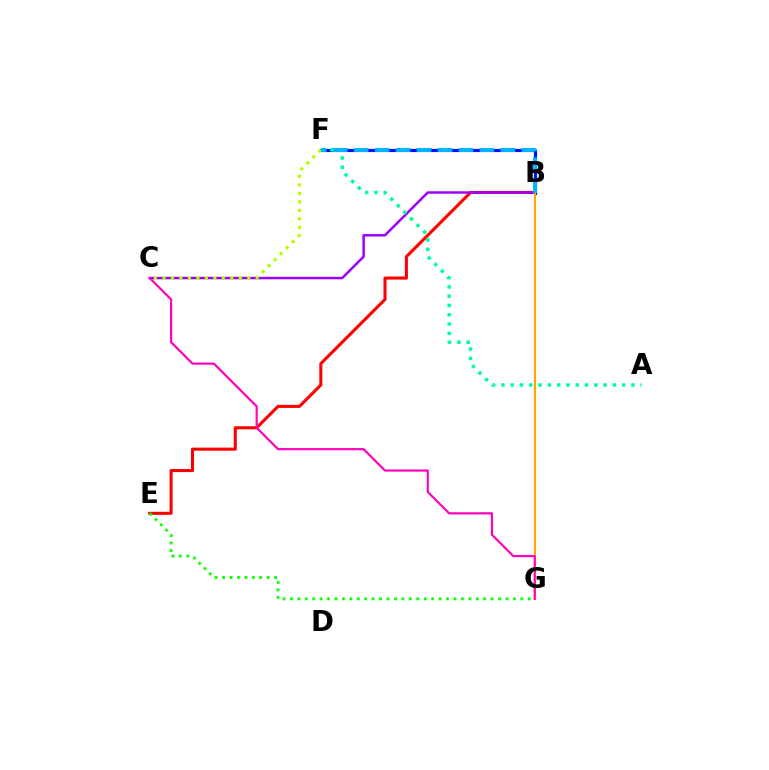{('B', 'E'): [{'color': '#ff0000', 'line_style': 'solid', 'thickness': 2.21}], ('B', 'F'): [{'color': '#0010ff', 'line_style': 'solid', 'thickness': 2.28}, {'color': '#00b5ff', 'line_style': 'dashed', 'thickness': 2.85}], ('B', 'C'): [{'color': '#9b00ff', 'line_style': 'solid', 'thickness': 1.78}], ('C', 'F'): [{'color': '#b3ff00', 'line_style': 'dotted', 'thickness': 2.31}], ('B', 'G'): [{'color': '#ffa500', 'line_style': 'solid', 'thickness': 1.52}], ('C', 'G'): [{'color': '#ff00bd', 'line_style': 'solid', 'thickness': 1.56}], ('E', 'G'): [{'color': '#08ff00', 'line_style': 'dotted', 'thickness': 2.02}], ('A', 'F'): [{'color': '#00ff9d', 'line_style': 'dotted', 'thickness': 2.52}]}